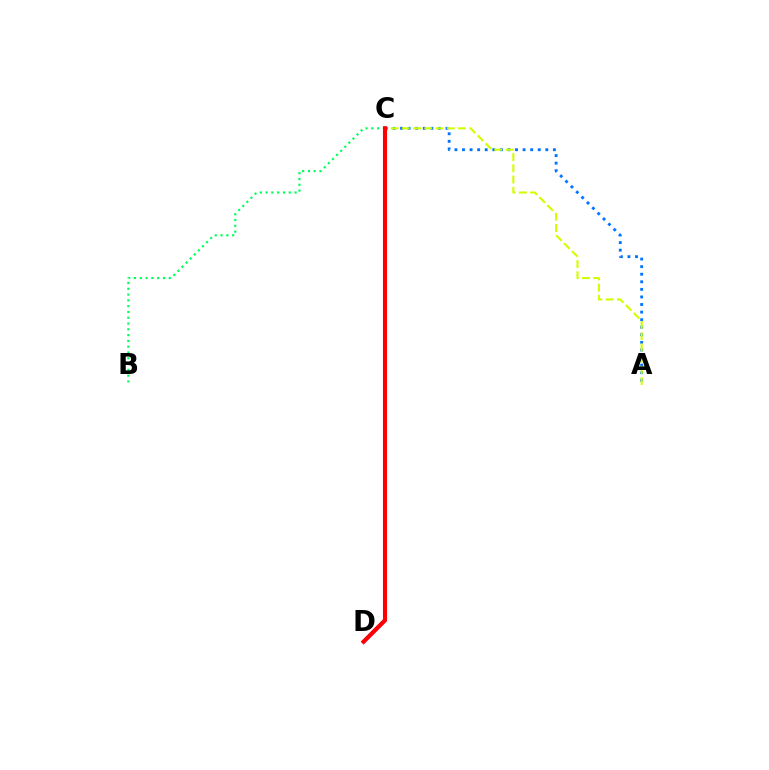{('C', 'D'): [{'color': '#b900ff', 'line_style': 'solid', 'thickness': 2.6}, {'color': '#ff0000', 'line_style': 'solid', 'thickness': 2.95}], ('A', 'C'): [{'color': '#0074ff', 'line_style': 'dotted', 'thickness': 2.06}, {'color': '#d1ff00', 'line_style': 'dashed', 'thickness': 1.53}], ('B', 'C'): [{'color': '#00ff5c', 'line_style': 'dotted', 'thickness': 1.57}]}